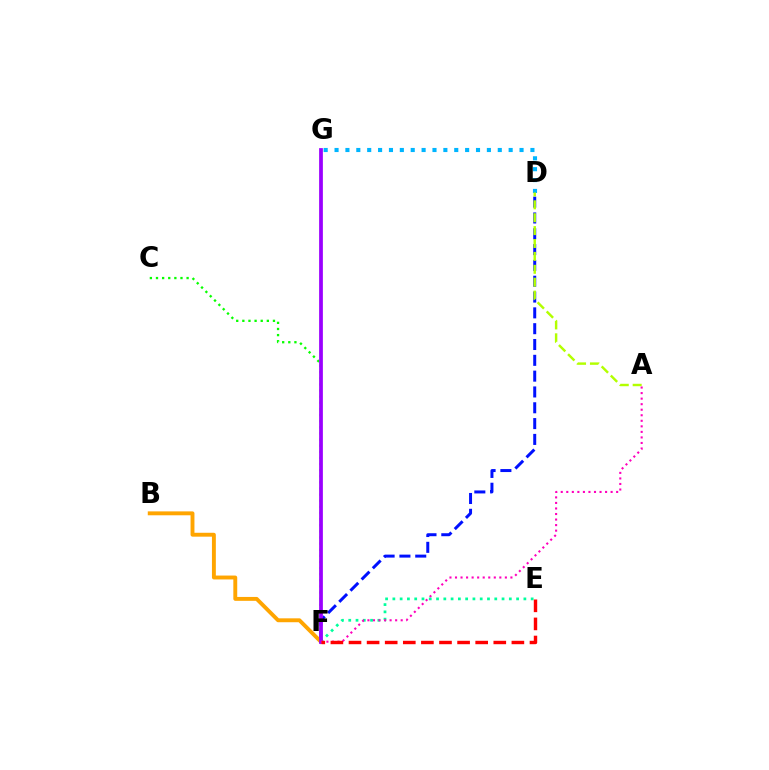{('E', 'F'): [{'color': '#00ff9d', 'line_style': 'dotted', 'thickness': 1.98}, {'color': '#ff0000', 'line_style': 'dashed', 'thickness': 2.46}], ('C', 'F'): [{'color': '#08ff00', 'line_style': 'dotted', 'thickness': 1.66}], ('D', 'F'): [{'color': '#0010ff', 'line_style': 'dashed', 'thickness': 2.15}], ('D', 'G'): [{'color': '#00b5ff', 'line_style': 'dotted', 'thickness': 2.96}], ('B', 'F'): [{'color': '#ffa500', 'line_style': 'solid', 'thickness': 2.8}], ('F', 'G'): [{'color': '#9b00ff', 'line_style': 'solid', 'thickness': 2.7}], ('A', 'D'): [{'color': '#b3ff00', 'line_style': 'dashed', 'thickness': 1.75}], ('A', 'F'): [{'color': '#ff00bd', 'line_style': 'dotted', 'thickness': 1.51}]}